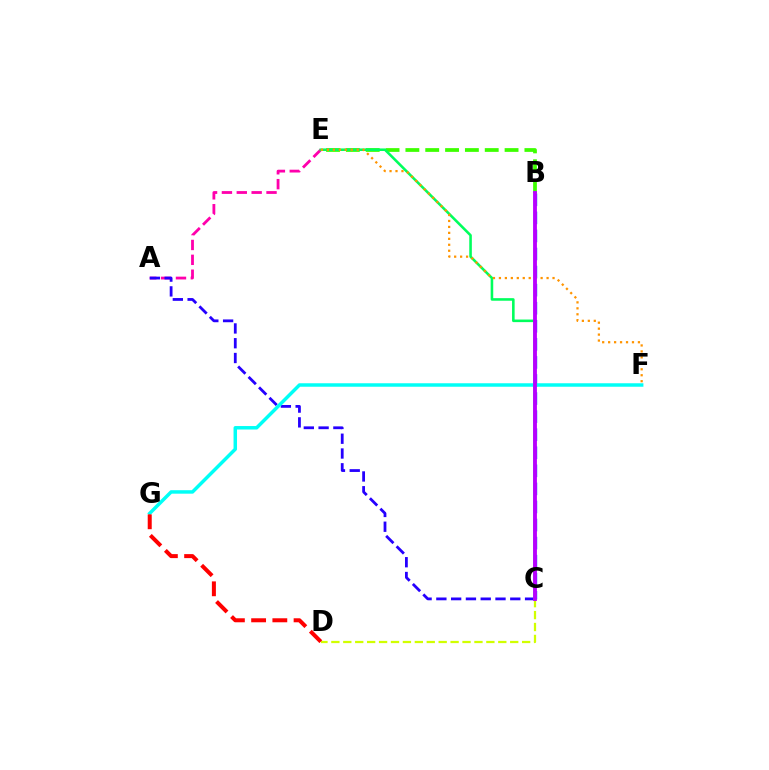{('A', 'E'): [{'color': '#ff00ac', 'line_style': 'dashed', 'thickness': 2.02}], ('A', 'C'): [{'color': '#2500ff', 'line_style': 'dashed', 'thickness': 2.01}], ('C', 'D'): [{'color': '#d1ff00', 'line_style': 'dashed', 'thickness': 1.62}], ('B', 'E'): [{'color': '#3dff00', 'line_style': 'dashed', 'thickness': 2.69}], ('B', 'C'): [{'color': '#0074ff', 'line_style': 'dashed', 'thickness': 2.45}, {'color': '#b900ff', 'line_style': 'solid', 'thickness': 2.76}], ('C', 'E'): [{'color': '#00ff5c', 'line_style': 'solid', 'thickness': 1.86}], ('E', 'F'): [{'color': '#ff9400', 'line_style': 'dotted', 'thickness': 1.62}], ('F', 'G'): [{'color': '#00fff6', 'line_style': 'solid', 'thickness': 2.5}], ('D', 'G'): [{'color': '#ff0000', 'line_style': 'dashed', 'thickness': 2.88}]}